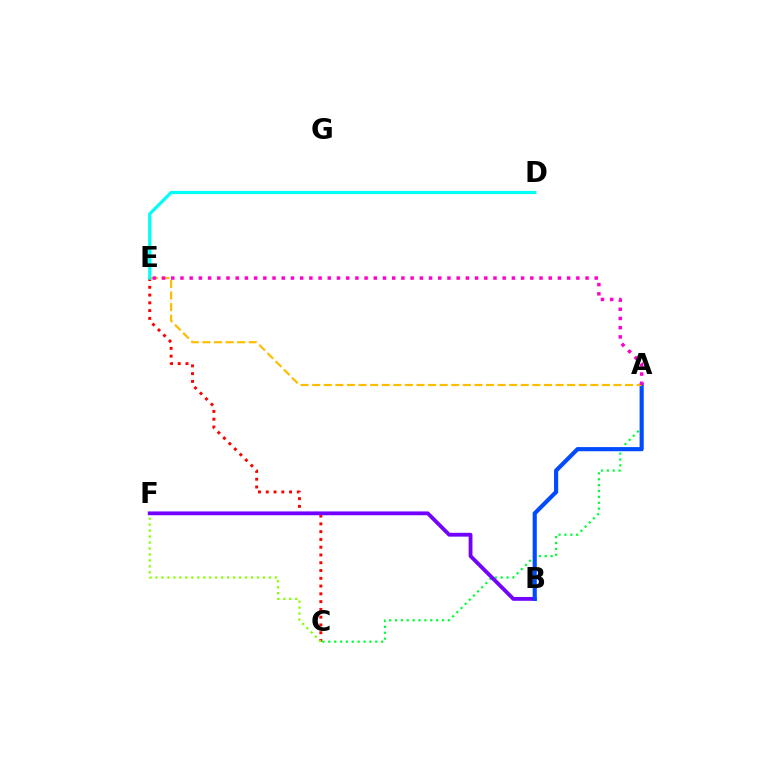{('C', 'E'): [{'color': '#ff0000', 'line_style': 'dotted', 'thickness': 2.11}], ('A', 'C'): [{'color': '#00ff39', 'line_style': 'dotted', 'thickness': 1.6}], ('C', 'F'): [{'color': '#84ff00', 'line_style': 'dotted', 'thickness': 1.62}], ('B', 'F'): [{'color': '#7200ff', 'line_style': 'solid', 'thickness': 2.74}], ('A', 'B'): [{'color': '#004bff', 'line_style': 'solid', 'thickness': 2.99}], ('A', 'E'): [{'color': '#ffbd00', 'line_style': 'dashed', 'thickness': 1.57}, {'color': '#ff00cf', 'line_style': 'dotted', 'thickness': 2.5}], ('D', 'E'): [{'color': '#00fff6', 'line_style': 'solid', 'thickness': 2.3}]}